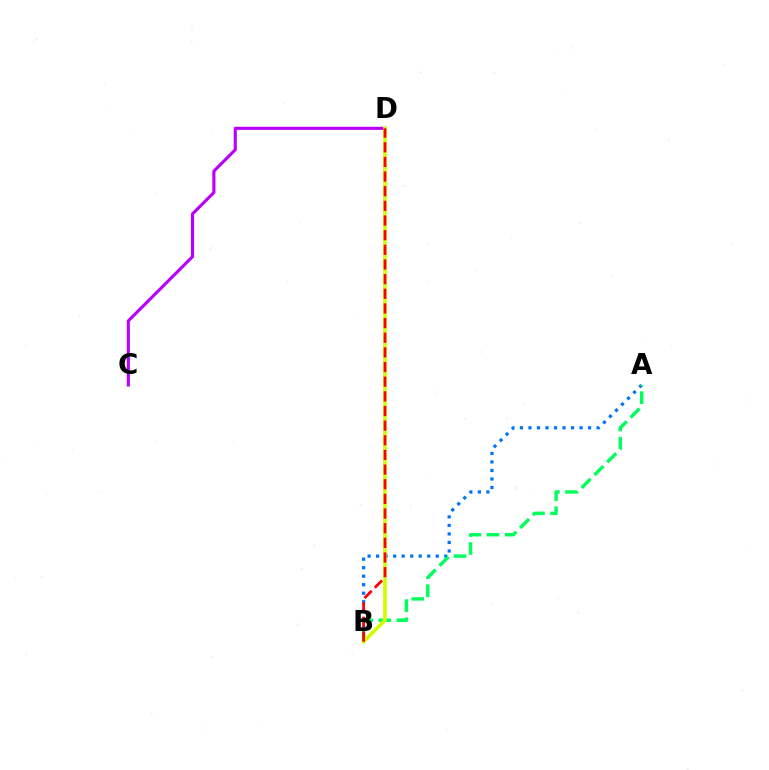{('A', 'B'): [{'color': '#0074ff', 'line_style': 'dotted', 'thickness': 2.32}, {'color': '#00ff5c', 'line_style': 'dashed', 'thickness': 2.46}], ('C', 'D'): [{'color': '#b900ff', 'line_style': 'solid', 'thickness': 2.24}], ('B', 'D'): [{'color': '#d1ff00', 'line_style': 'solid', 'thickness': 2.64}, {'color': '#ff0000', 'line_style': 'dashed', 'thickness': 1.99}]}